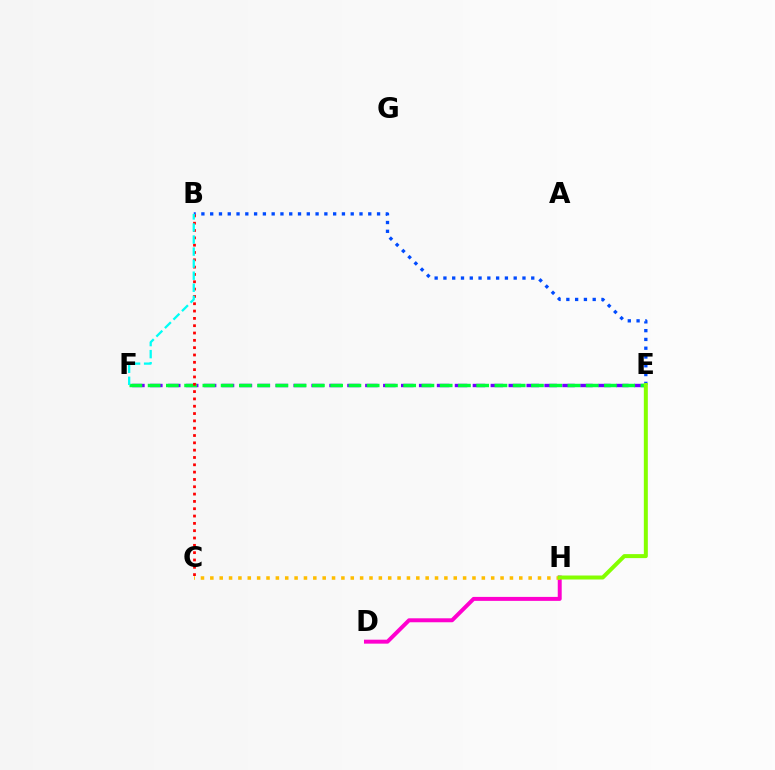{('E', 'F'): [{'color': '#7200ff', 'line_style': 'dashed', 'thickness': 2.43}, {'color': '#00ff39', 'line_style': 'dashed', 'thickness': 2.48}], ('B', 'E'): [{'color': '#004bff', 'line_style': 'dotted', 'thickness': 2.39}], ('D', 'H'): [{'color': '#ff00cf', 'line_style': 'solid', 'thickness': 2.85}], ('B', 'C'): [{'color': '#ff0000', 'line_style': 'dotted', 'thickness': 1.99}], ('C', 'H'): [{'color': '#ffbd00', 'line_style': 'dotted', 'thickness': 2.54}], ('B', 'F'): [{'color': '#00fff6', 'line_style': 'dashed', 'thickness': 1.64}], ('E', 'H'): [{'color': '#84ff00', 'line_style': 'solid', 'thickness': 2.87}]}